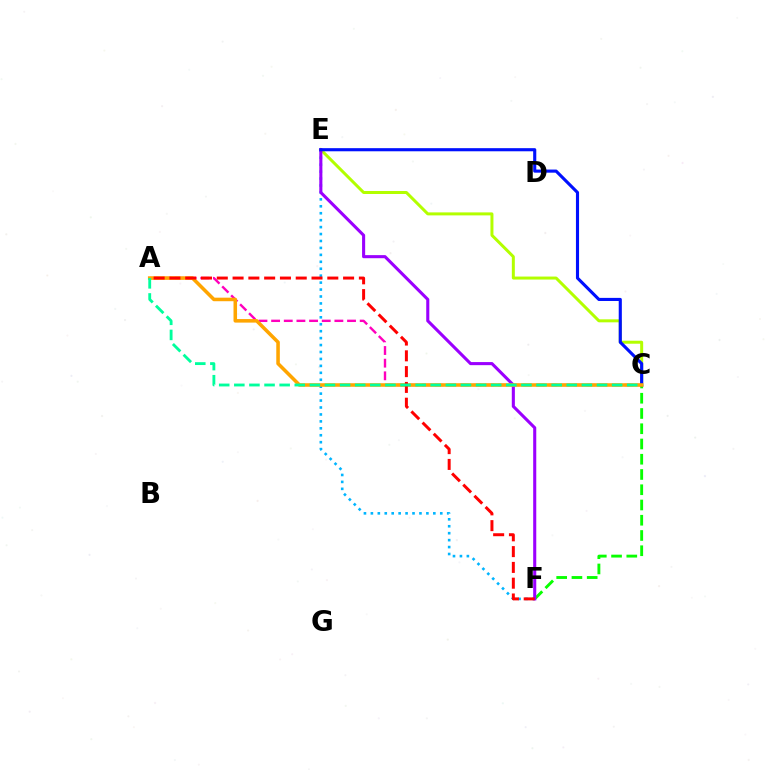{('E', 'F'): [{'color': '#00b5ff', 'line_style': 'dotted', 'thickness': 1.89}, {'color': '#9b00ff', 'line_style': 'solid', 'thickness': 2.22}], ('A', 'C'): [{'color': '#ff00bd', 'line_style': 'dashed', 'thickness': 1.72}, {'color': '#ffa500', 'line_style': 'solid', 'thickness': 2.55}, {'color': '#00ff9d', 'line_style': 'dashed', 'thickness': 2.05}], ('C', 'E'): [{'color': '#b3ff00', 'line_style': 'solid', 'thickness': 2.16}, {'color': '#0010ff', 'line_style': 'solid', 'thickness': 2.24}], ('C', 'F'): [{'color': '#08ff00', 'line_style': 'dashed', 'thickness': 2.07}], ('A', 'F'): [{'color': '#ff0000', 'line_style': 'dashed', 'thickness': 2.14}]}